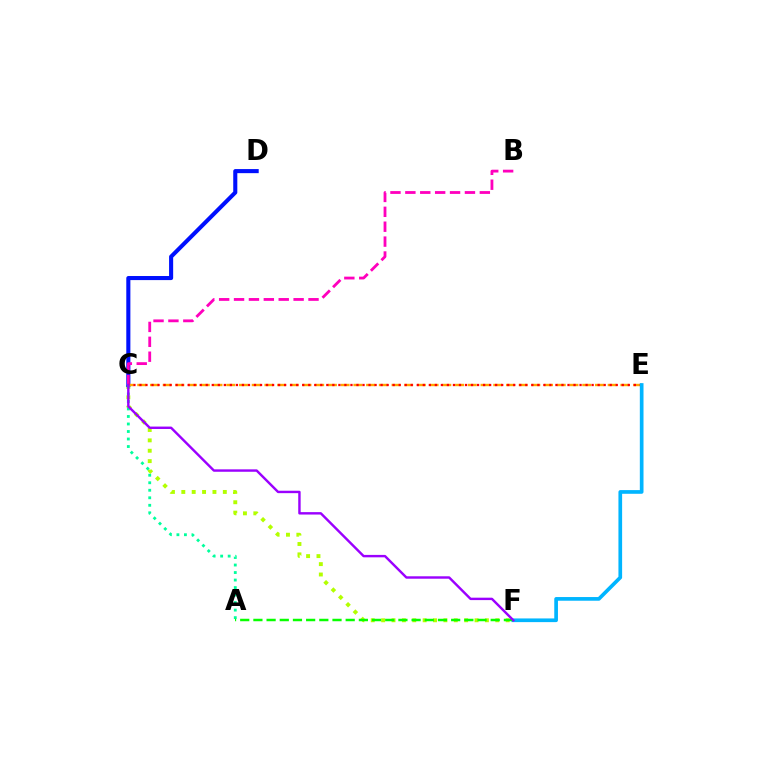{('C', 'F'): [{'color': '#b3ff00', 'line_style': 'dotted', 'thickness': 2.82}, {'color': '#9b00ff', 'line_style': 'solid', 'thickness': 1.74}], ('C', 'D'): [{'color': '#0010ff', 'line_style': 'solid', 'thickness': 2.94}], ('A', 'C'): [{'color': '#00ff9d', 'line_style': 'dotted', 'thickness': 2.04}], ('C', 'E'): [{'color': '#ffa500', 'line_style': 'dashed', 'thickness': 1.73}, {'color': '#ff0000', 'line_style': 'dotted', 'thickness': 1.64}], ('B', 'C'): [{'color': '#ff00bd', 'line_style': 'dashed', 'thickness': 2.02}], ('E', 'F'): [{'color': '#00b5ff', 'line_style': 'solid', 'thickness': 2.65}], ('A', 'F'): [{'color': '#08ff00', 'line_style': 'dashed', 'thickness': 1.79}]}